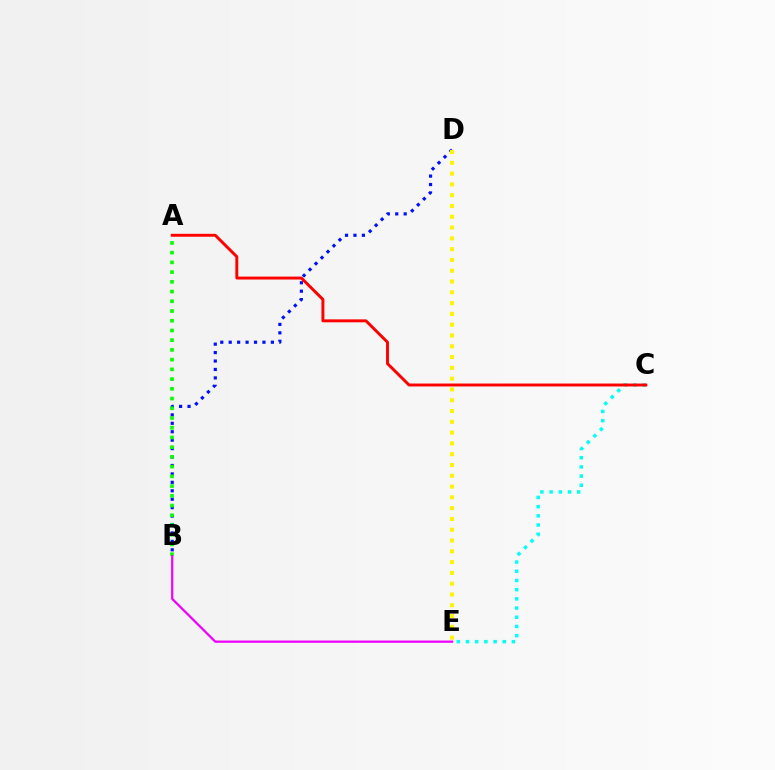{('B', 'D'): [{'color': '#0010ff', 'line_style': 'dotted', 'thickness': 2.29}], ('A', 'B'): [{'color': '#08ff00', 'line_style': 'dotted', 'thickness': 2.64}], ('D', 'E'): [{'color': '#fcf500', 'line_style': 'dotted', 'thickness': 2.93}], ('C', 'E'): [{'color': '#00fff6', 'line_style': 'dotted', 'thickness': 2.5}], ('A', 'C'): [{'color': '#ff0000', 'line_style': 'solid', 'thickness': 2.11}], ('B', 'E'): [{'color': '#ee00ff', 'line_style': 'solid', 'thickness': 1.61}]}